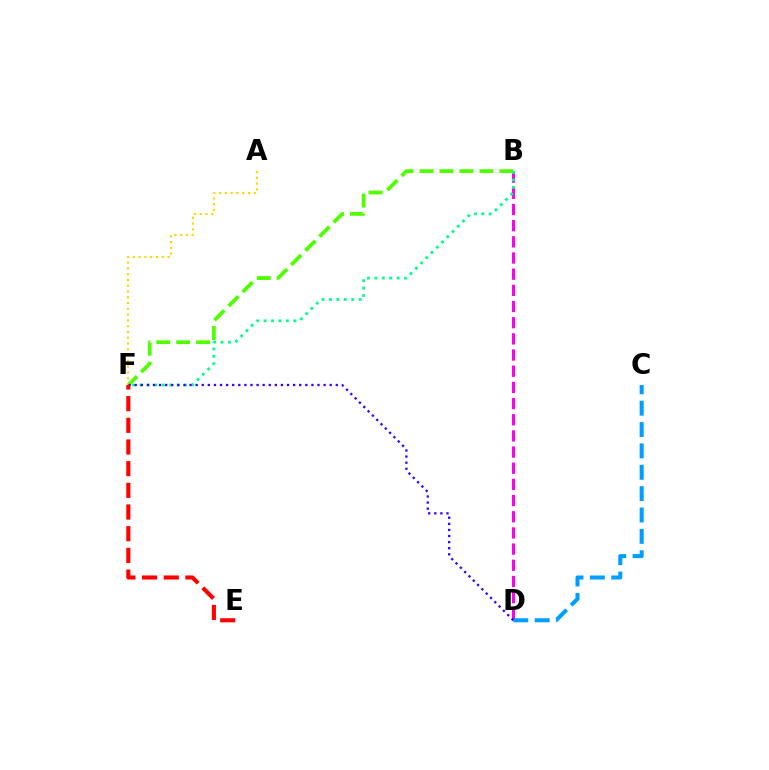{('B', 'D'): [{'color': '#ff00ed', 'line_style': 'dashed', 'thickness': 2.2}], ('C', 'D'): [{'color': '#009eff', 'line_style': 'dashed', 'thickness': 2.9}], ('B', 'F'): [{'color': '#4fff00', 'line_style': 'dashed', 'thickness': 2.71}, {'color': '#00ff86', 'line_style': 'dotted', 'thickness': 2.02}], ('A', 'F'): [{'color': '#ffd500', 'line_style': 'dotted', 'thickness': 1.57}], ('D', 'F'): [{'color': '#3700ff', 'line_style': 'dotted', 'thickness': 1.66}], ('E', 'F'): [{'color': '#ff0000', 'line_style': 'dashed', 'thickness': 2.94}]}